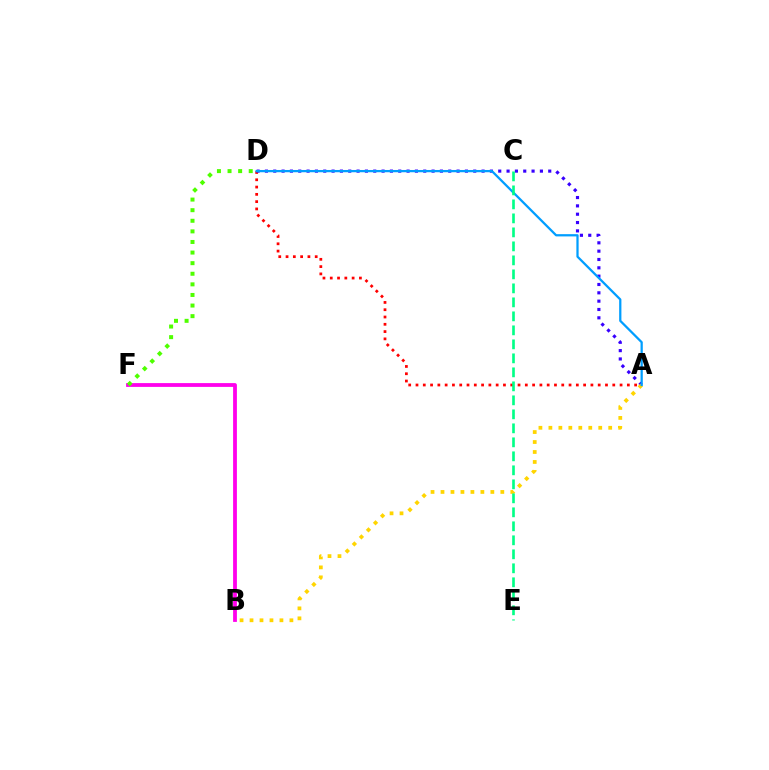{('A', 'D'): [{'color': '#ff0000', 'line_style': 'dotted', 'thickness': 1.98}, {'color': '#3700ff', 'line_style': 'dotted', 'thickness': 2.26}, {'color': '#009eff', 'line_style': 'solid', 'thickness': 1.62}], ('B', 'F'): [{'color': '#ff00ed', 'line_style': 'solid', 'thickness': 2.73}], ('D', 'F'): [{'color': '#4fff00', 'line_style': 'dotted', 'thickness': 2.88}], ('A', 'B'): [{'color': '#ffd500', 'line_style': 'dotted', 'thickness': 2.71}], ('C', 'E'): [{'color': '#00ff86', 'line_style': 'dashed', 'thickness': 1.9}]}